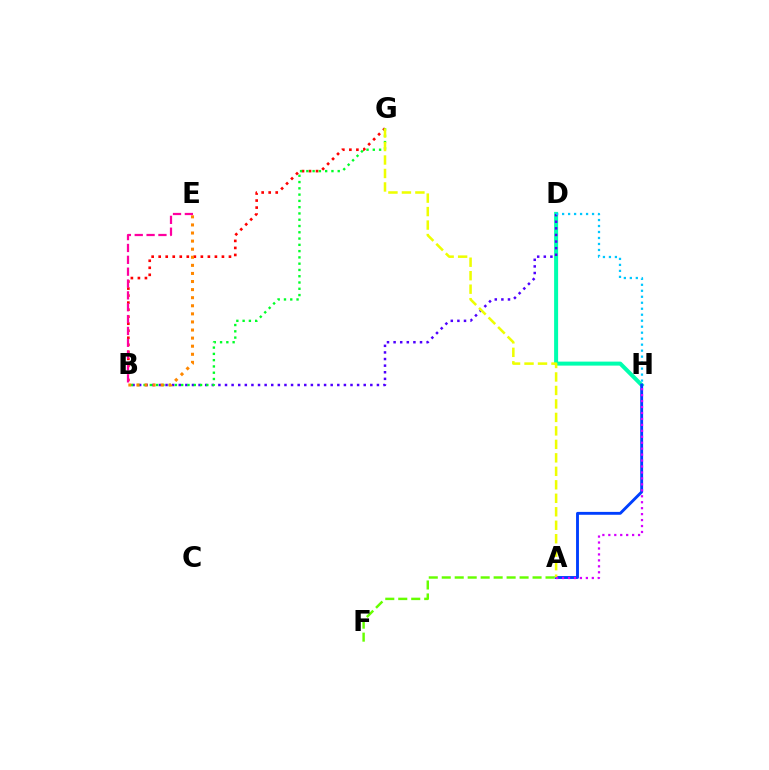{('D', 'H'): [{'color': '#00ffaf', 'line_style': 'solid', 'thickness': 2.88}, {'color': '#00c7ff', 'line_style': 'dotted', 'thickness': 1.63}], ('B', 'G'): [{'color': '#ff0000', 'line_style': 'dotted', 'thickness': 1.91}, {'color': '#00ff27', 'line_style': 'dotted', 'thickness': 1.71}], ('B', 'D'): [{'color': '#4f00ff', 'line_style': 'dotted', 'thickness': 1.79}], ('A', 'H'): [{'color': '#003fff', 'line_style': 'solid', 'thickness': 2.07}, {'color': '#d600ff', 'line_style': 'dotted', 'thickness': 1.62}], ('B', 'E'): [{'color': '#ff8800', 'line_style': 'dotted', 'thickness': 2.2}, {'color': '#ff00a0', 'line_style': 'dashed', 'thickness': 1.61}], ('A', 'G'): [{'color': '#eeff00', 'line_style': 'dashed', 'thickness': 1.83}], ('A', 'F'): [{'color': '#66ff00', 'line_style': 'dashed', 'thickness': 1.76}]}